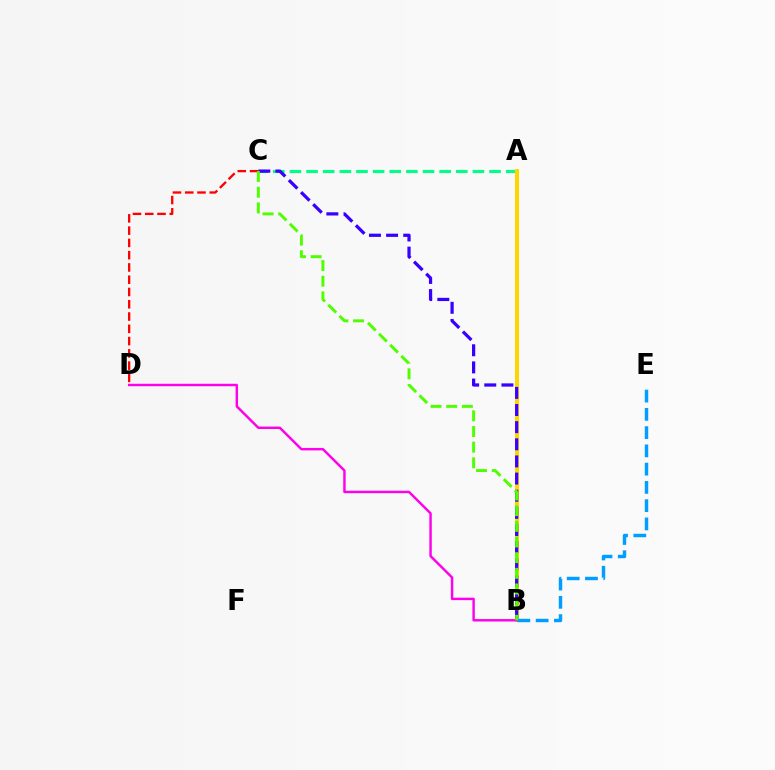{('A', 'C'): [{'color': '#00ff86', 'line_style': 'dashed', 'thickness': 2.26}], ('A', 'B'): [{'color': '#ffd500', 'line_style': 'solid', 'thickness': 2.9}], ('B', 'C'): [{'color': '#3700ff', 'line_style': 'dashed', 'thickness': 2.33}, {'color': '#4fff00', 'line_style': 'dashed', 'thickness': 2.13}], ('B', 'D'): [{'color': '#ff00ed', 'line_style': 'solid', 'thickness': 1.76}], ('C', 'D'): [{'color': '#ff0000', 'line_style': 'dashed', 'thickness': 1.67}], ('B', 'E'): [{'color': '#009eff', 'line_style': 'dashed', 'thickness': 2.48}]}